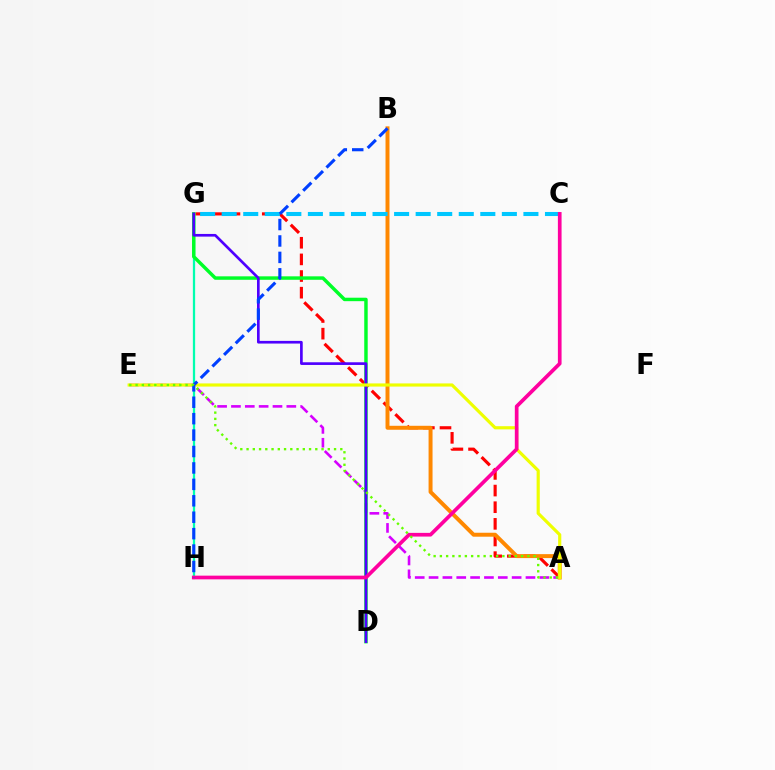{('A', 'G'): [{'color': '#ff0000', 'line_style': 'dashed', 'thickness': 2.26}], ('A', 'E'): [{'color': '#d600ff', 'line_style': 'dashed', 'thickness': 1.88}, {'color': '#eeff00', 'line_style': 'solid', 'thickness': 2.28}, {'color': '#66ff00', 'line_style': 'dotted', 'thickness': 1.7}], ('A', 'B'): [{'color': '#ff8800', 'line_style': 'solid', 'thickness': 2.85}], ('G', 'H'): [{'color': '#00ffaf', 'line_style': 'solid', 'thickness': 1.64}], ('D', 'G'): [{'color': '#00ff27', 'line_style': 'solid', 'thickness': 2.49}, {'color': '#4f00ff', 'line_style': 'solid', 'thickness': 1.92}], ('C', 'G'): [{'color': '#00c7ff', 'line_style': 'dashed', 'thickness': 2.93}], ('C', 'H'): [{'color': '#ff00a0', 'line_style': 'solid', 'thickness': 2.66}], ('B', 'H'): [{'color': '#003fff', 'line_style': 'dashed', 'thickness': 2.23}]}